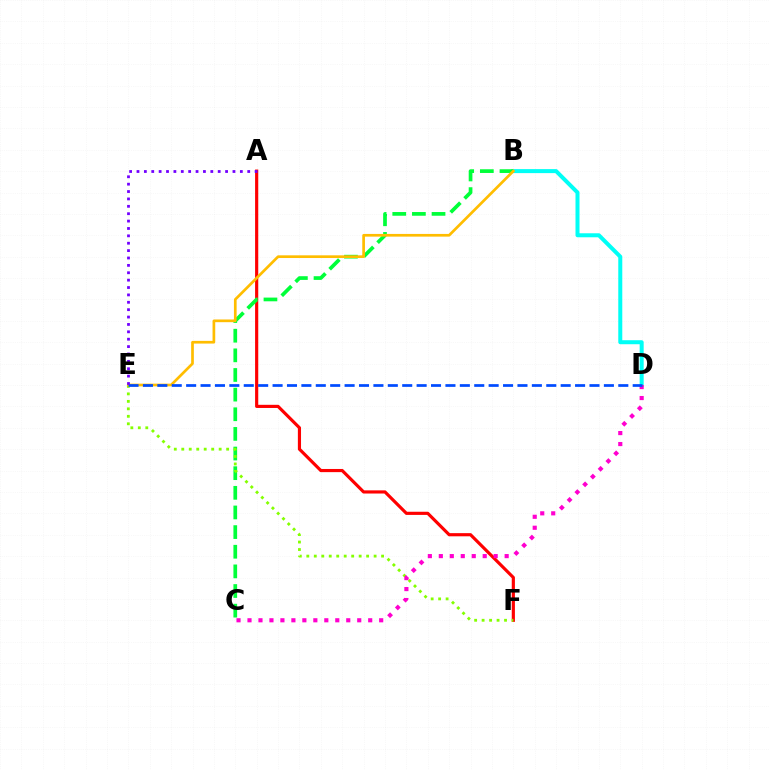{('B', 'D'): [{'color': '#00fff6', 'line_style': 'solid', 'thickness': 2.89}], ('A', 'F'): [{'color': '#ff0000', 'line_style': 'solid', 'thickness': 2.28}], ('B', 'C'): [{'color': '#00ff39', 'line_style': 'dashed', 'thickness': 2.67}], ('E', 'F'): [{'color': '#84ff00', 'line_style': 'dotted', 'thickness': 2.03}], ('B', 'E'): [{'color': '#ffbd00', 'line_style': 'solid', 'thickness': 1.94}], ('C', 'D'): [{'color': '#ff00cf', 'line_style': 'dotted', 'thickness': 2.98}], ('D', 'E'): [{'color': '#004bff', 'line_style': 'dashed', 'thickness': 1.96}], ('A', 'E'): [{'color': '#7200ff', 'line_style': 'dotted', 'thickness': 2.01}]}